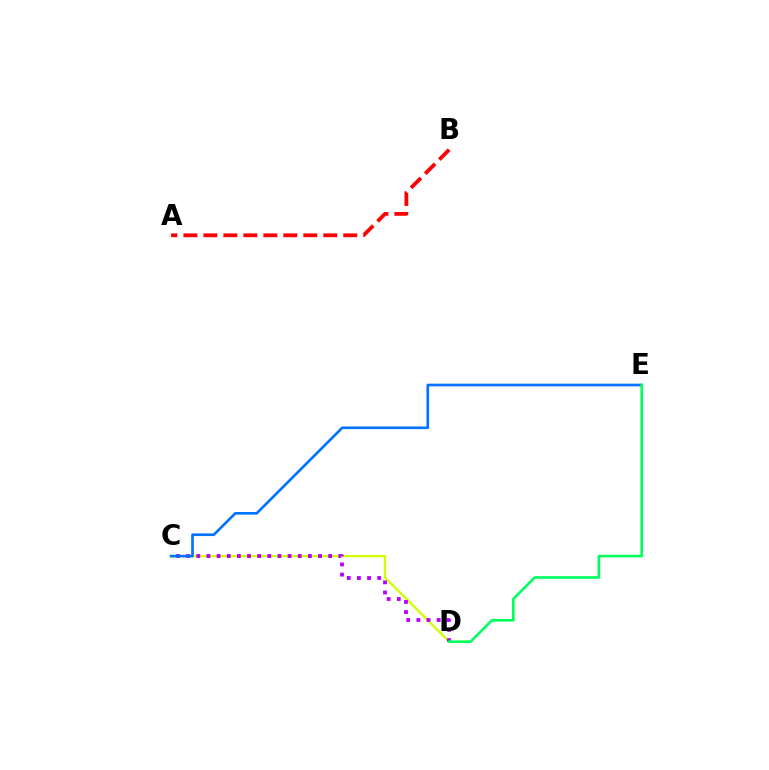{('C', 'D'): [{'color': '#d1ff00', 'line_style': 'solid', 'thickness': 1.68}, {'color': '#b900ff', 'line_style': 'dotted', 'thickness': 2.76}], ('A', 'B'): [{'color': '#ff0000', 'line_style': 'dashed', 'thickness': 2.71}], ('C', 'E'): [{'color': '#0074ff', 'line_style': 'solid', 'thickness': 1.91}], ('D', 'E'): [{'color': '#00ff5c', 'line_style': 'solid', 'thickness': 1.89}]}